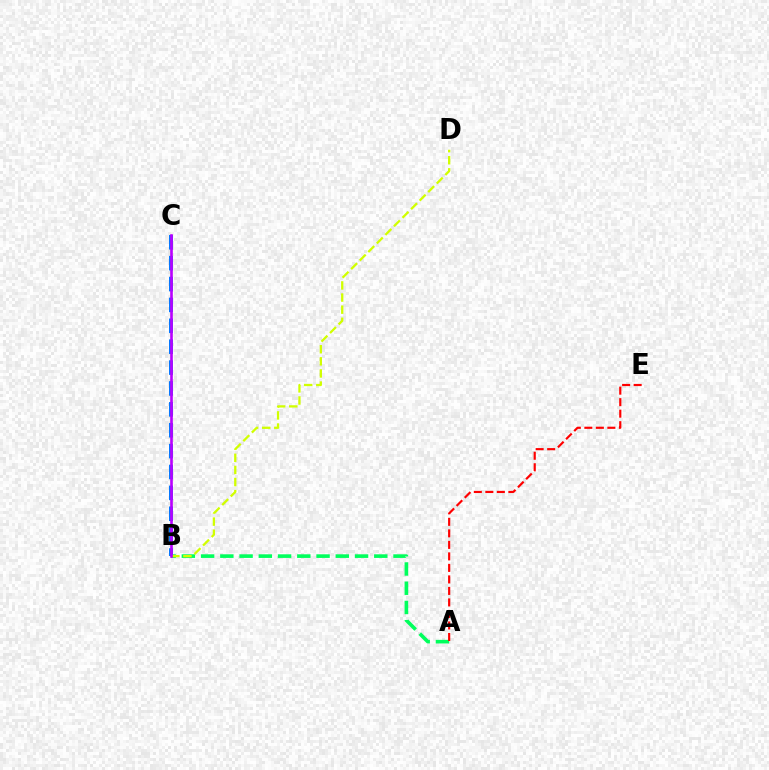{('A', 'B'): [{'color': '#00ff5c', 'line_style': 'dashed', 'thickness': 2.61}], ('B', 'C'): [{'color': '#0074ff', 'line_style': 'dashed', 'thickness': 2.84}, {'color': '#b900ff', 'line_style': 'solid', 'thickness': 1.89}], ('B', 'D'): [{'color': '#d1ff00', 'line_style': 'dashed', 'thickness': 1.64}], ('A', 'E'): [{'color': '#ff0000', 'line_style': 'dashed', 'thickness': 1.56}]}